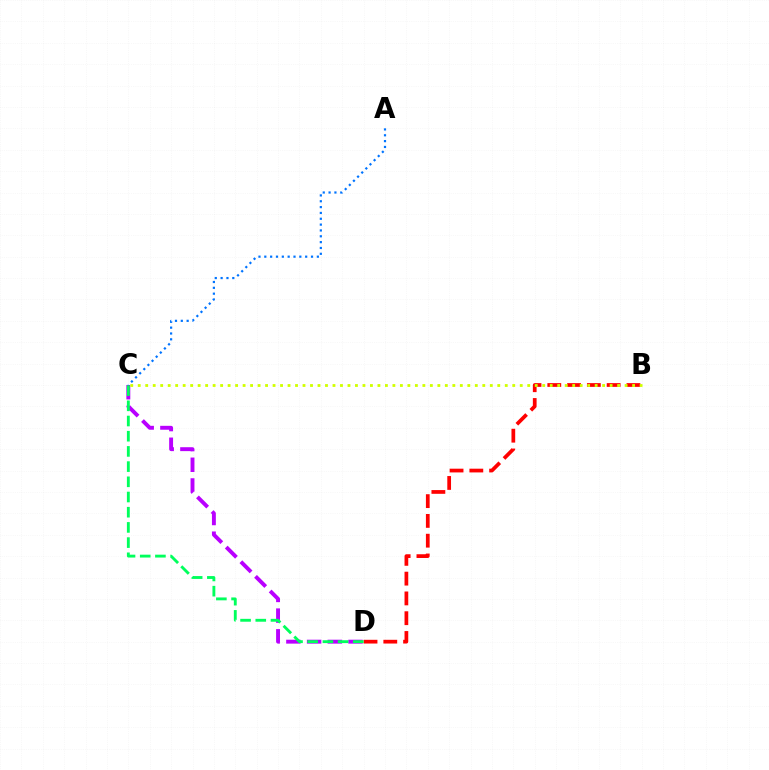{('C', 'D'): [{'color': '#b900ff', 'line_style': 'dashed', 'thickness': 2.81}, {'color': '#00ff5c', 'line_style': 'dashed', 'thickness': 2.06}], ('B', 'D'): [{'color': '#ff0000', 'line_style': 'dashed', 'thickness': 2.69}], ('B', 'C'): [{'color': '#d1ff00', 'line_style': 'dotted', 'thickness': 2.04}], ('A', 'C'): [{'color': '#0074ff', 'line_style': 'dotted', 'thickness': 1.59}]}